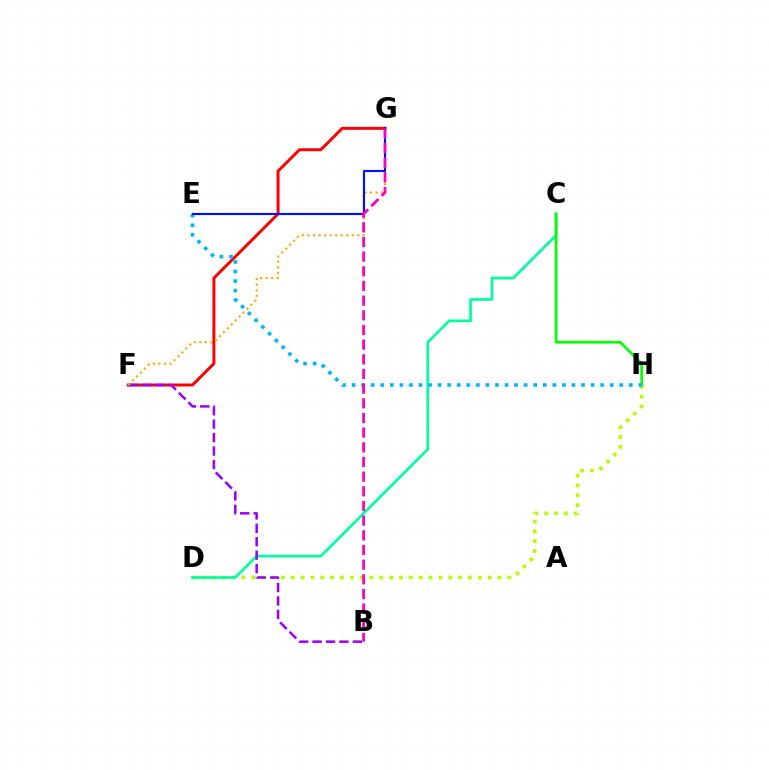{('D', 'H'): [{'color': '#b3ff00', 'line_style': 'dotted', 'thickness': 2.67}], ('C', 'D'): [{'color': '#00ff9d', 'line_style': 'solid', 'thickness': 1.94}], ('F', 'G'): [{'color': '#ff0000', 'line_style': 'solid', 'thickness': 2.14}, {'color': '#ffa500', 'line_style': 'dotted', 'thickness': 1.51}], ('B', 'F'): [{'color': '#9b00ff', 'line_style': 'dashed', 'thickness': 1.83}], ('C', 'H'): [{'color': '#08ff00', 'line_style': 'solid', 'thickness': 1.94}], ('E', 'H'): [{'color': '#00b5ff', 'line_style': 'dotted', 'thickness': 2.6}], ('E', 'G'): [{'color': '#0010ff', 'line_style': 'solid', 'thickness': 1.54}], ('B', 'G'): [{'color': '#ff00bd', 'line_style': 'dashed', 'thickness': 1.99}]}